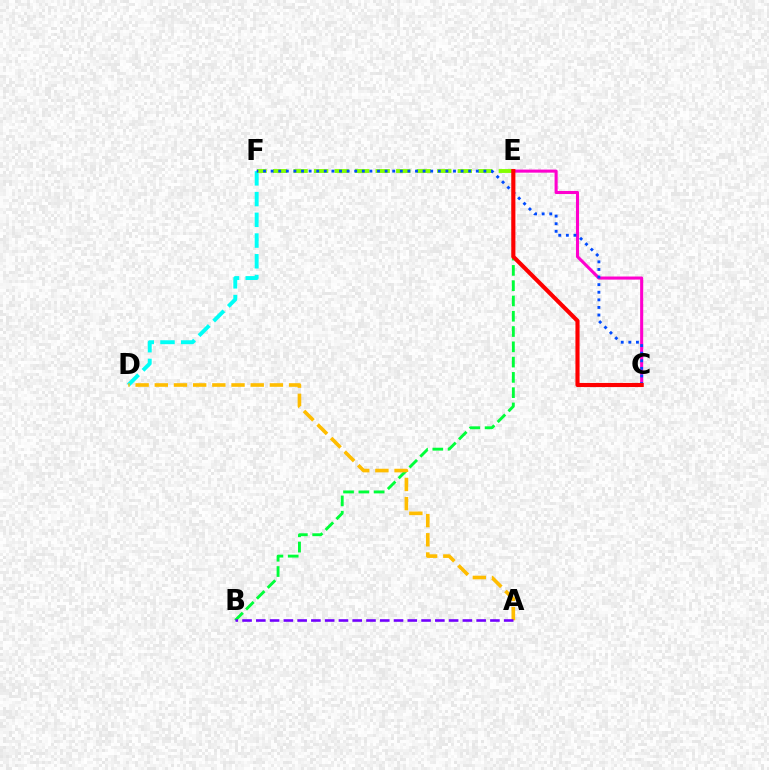{('D', 'F'): [{'color': '#00fff6', 'line_style': 'dashed', 'thickness': 2.82}], ('B', 'E'): [{'color': '#00ff39', 'line_style': 'dashed', 'thickness': 2.08}], ('A', 'D'): [{'color': '#ffbd00', 'line_style': 'dashed', 'thickness': 2.61}], ('A', 'B'): [{'color': '#7200ff', 'line_style': 'dashed', 'thickness': 1.87}], ('E', 'F'): [{'color': '#84ff00', 'line_style': 'dashed', 'thickness': 2.79}], ('C', 'E'): [{'color': '#ff00cf', 'line_style': 'solid', 'thickness': 2.21}, {'color': '#ff0000', 'line_style': 'solid', 'thickness': 2.97}], ('C', 'F'): [{'color': '#004bff', 'line_style': 'dotted', 'thickness': 2.06}]}